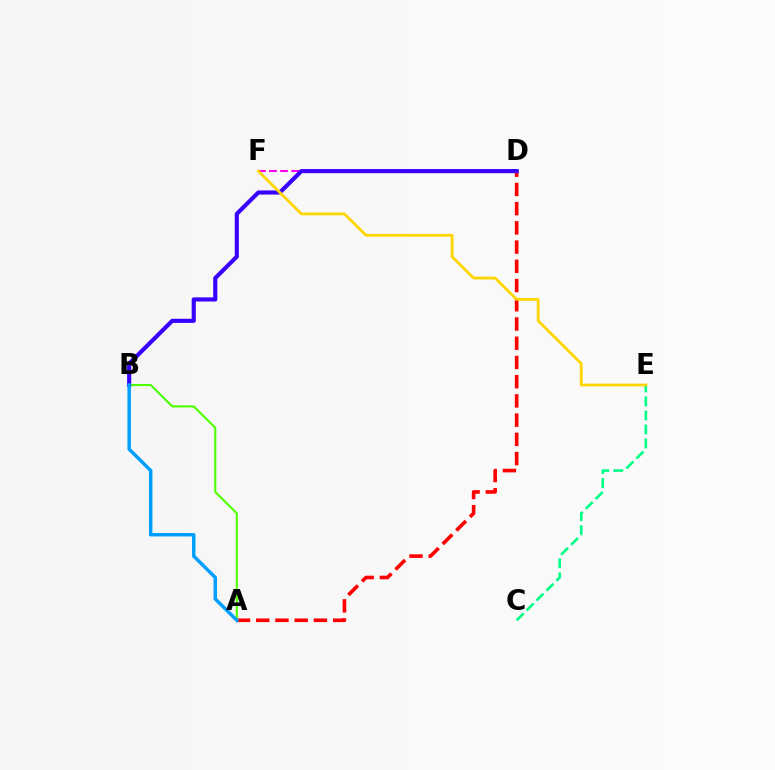{('D', 'F'): [{'color': '#ff00ed', 'line_style': 'dashed', 'thickness': 1.51}], ('C', 'E'): [{'color': '#00ff86', 'line_style': 'dashed', 'thickness': 1.9}], ('A', 'D'): [{'color': '#ff0000', 'line_style': 'dashed', 'thickness': 2.61}], ('A', 'B'): [{'color': '#4fff00', 'line_style': 'solid', 'thickness': 1.51}, {'color': '#009eff', 'line_style': 'solid', 'thickness': 2.49}], ('B', 'D'): [{'color': '#3700ff', 'line_style': 'solid', 'thickness': 2.97}], ('E', 'F'): [{'color': '#ffd500', 'line_style': 'solid', 'thickness': 2.0}]}